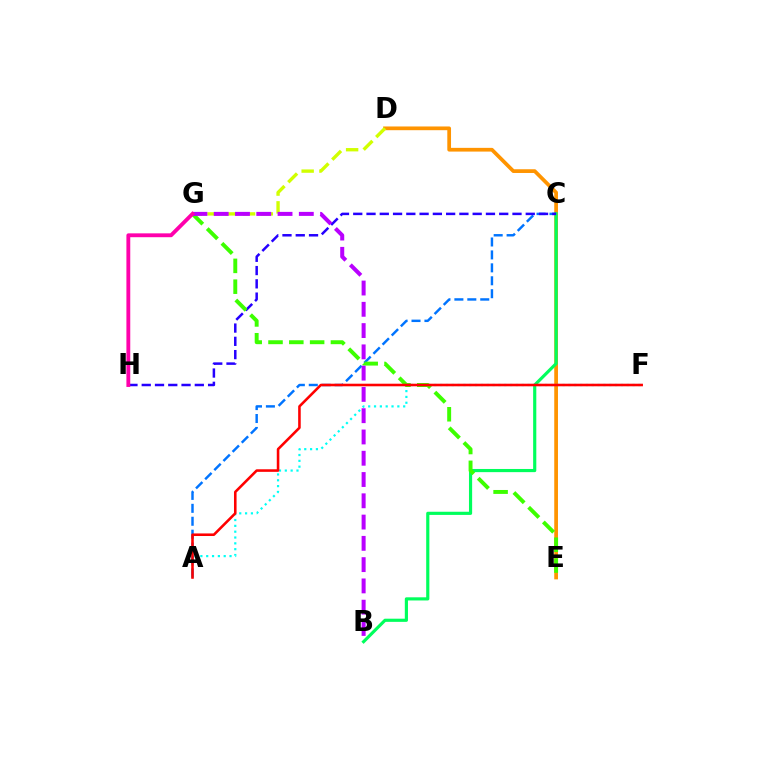{('D', 'E'): [{'color': '#ff9400', 'line_style': 'solid', 'thickness': 2.68}], ('A', 'C'): [{'color': '#0074ff', 'line_style': 'dashed', 'thickness': 1.76}], ('B', 'C'): [{'color': '#00ff5c', 'line_style': 'solid', 'thickness': 2.28}], ('C', 'H'): [{'color': '#2500ff', 'line_style': 'dashed', 'thickness': 1.8}], ('D', 'G'): [{'color': '#d1ff00', 'line_style': 'dashed', 'thickness': 2.41}], ('A', 'F'): [{'color': '#00fff6', 'line_style': 'dotted', 'thickness': 1.58}, {'color': '#ff0000', 'line_style': 'solid', 'thickness': 1.85}], ('E', 'G'): [{'color': '#3dff00', 'line_style': 'dashed', 'thickness': 2.83}], ('B', 'G'): [{'color': '#b900ff', 'line_style': 'dashed', 'thickness': 2.89}], ('G', 'H'): [{'color': '#ff00ac', 'line_style': 'solid', 'thickness': 2.77}]}